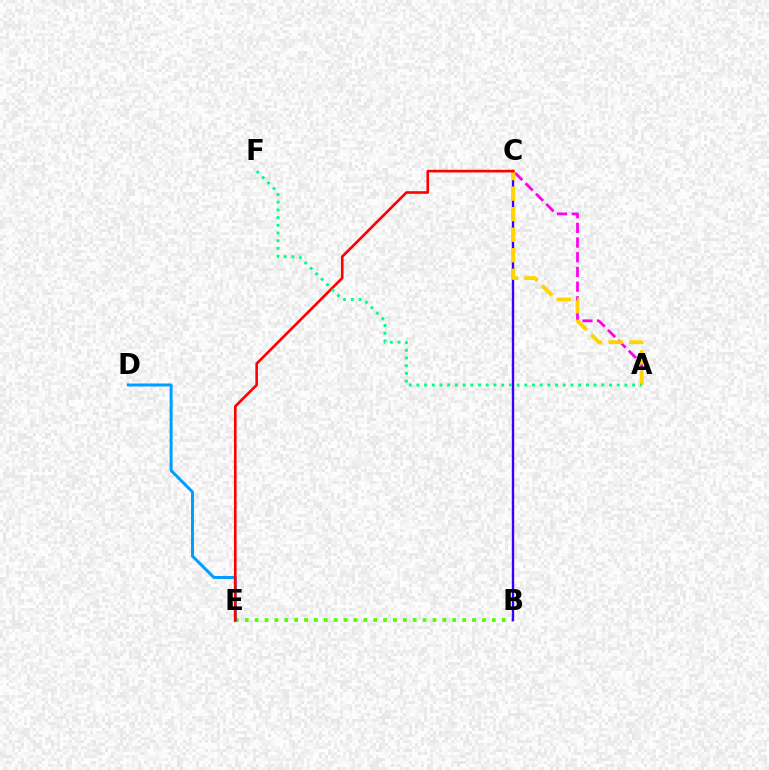{('B', 'E'): [{'color': '#4fff00', 'line_style': 'dotted', 'thickness': 2.68}], ('D', 'E'): [{'color': '#009eff', 'line_style': 'solid', 'thickness': 2.15}], ('B', 'C'): [{'color': '#3700ff', 'line_style': 'solid', 'thickness': 1.71}], ('A', 'C'): [{'color': '#ff00ed', 'line_style': 'dashed', 'thickness': 2.0}, {'color': '#ffd500', 'line_style': 'dashed', 'thickness': 2.79}], ('C', 'E'): [{'color': '#ff0000', 'line_style': 'solid', 'thickness': 1.89}], ('A', 'F'): [{'color': '#00ff86', 'line_style': 'dotted', 'thickness': 2.09}]}